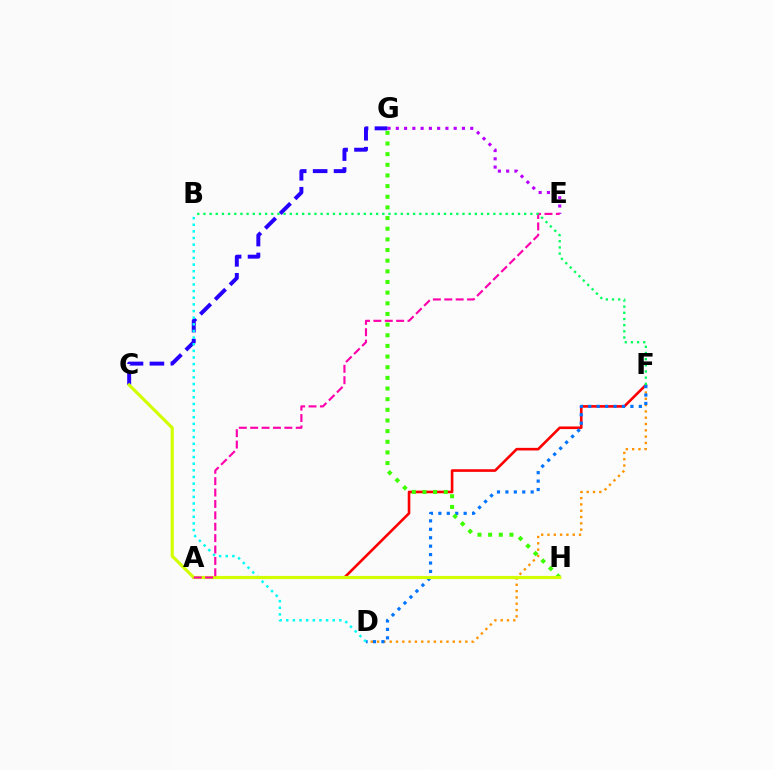{('A', 'F'): [{'color': '#ff0000', 'line_style': 'solid', 'thickness': 1.88}], ('D', 'F'): [{'color': '#ff9400', 'line_style': 'dotted', 'thickness': 1.71}, {'color': '#0074ff', 'line_style': 'dotted', 'thickness': 2.29}], ('G', 'H'): [{'color': '#3dff00', 'line_style': 'dotted', 'thickness': 2.89}], ('E', 'G'): [{'color': '#b900ff', 'line_style': 'dotted', 'thickness': 2.25}], ('C', 'G'): [{'color': '#2500ff', 'line_style': 'dashed', 'thickness': 2.84}], ('B', 'D'): [{'color': '#00fff6', 'line_style': 'dotted', 'thickness': 1.8}], ('C', 'H'): [{'color': '#d1ff00', 'line_style': 'solid', 'thickness': 2.27}], ('A', 'E'): [{'color': '#ff00ac', 'line_style': 'dashed', 'thickness': 1.55}], ('B', 'F'): [{'color': '#00ff5c', 'line_style': 'dotted', 'thickness': 1.68}]}